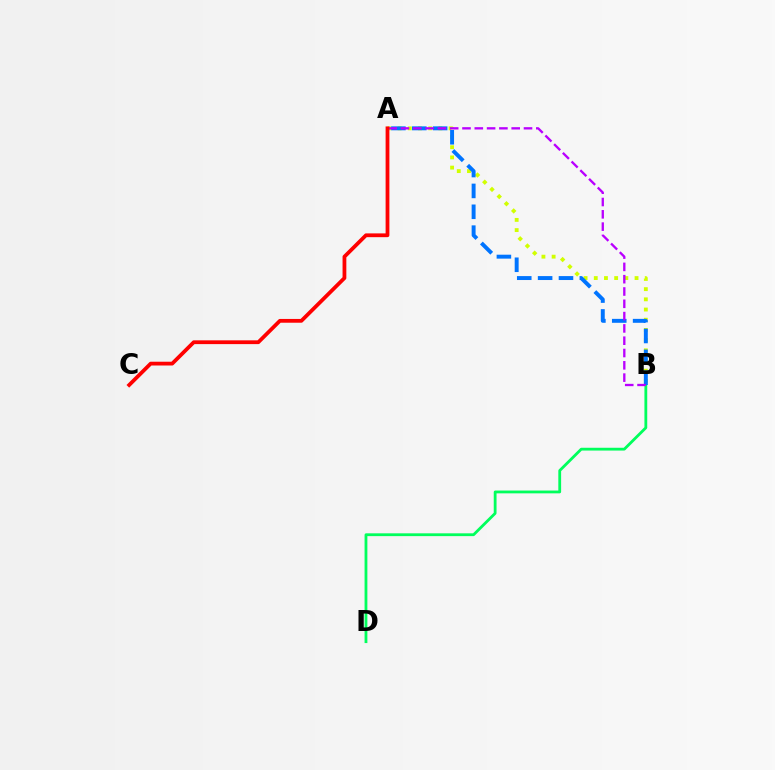{('B', 'D'): [{'color': '#00ff5c', 'line_style': 'solid', 'thickness': 2.02}], ('A', 'B'): [{'color': '#d1ff00', 'line_style': 'dotted', 'thickness': 2.77}, {'color': '#0074ff', 'line_style': 'dashed', 'thickness': 2.83}, {'color': '#b900ff', 'line_style': 'dashed', 'thickness': 1.67}], ('A', 'C'): [{'color': '#ff0000', 'line_style': 'solid', 'thickness': 2.72}]}